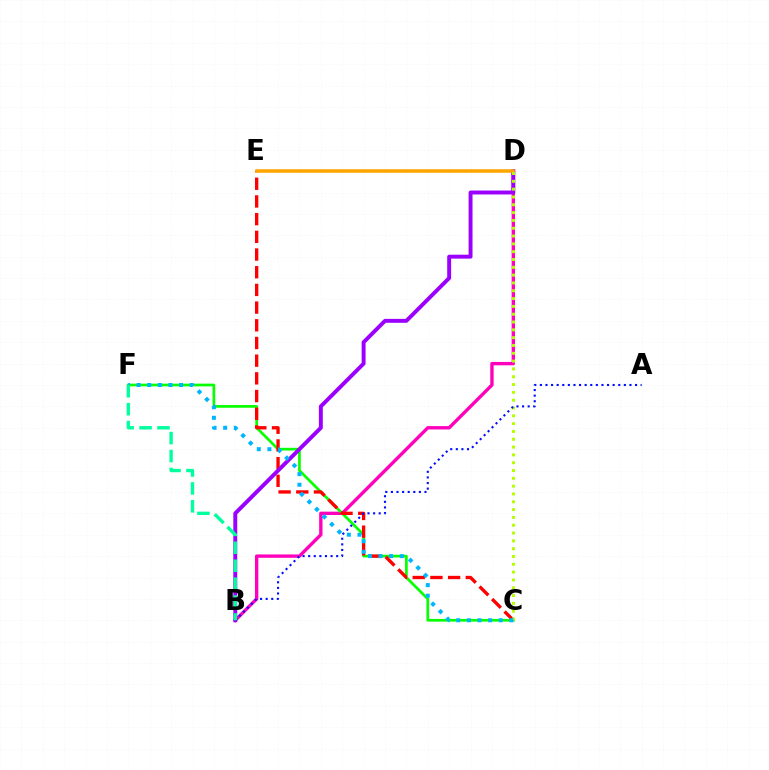{('B', 'D'): [{'color': '#ff00bd', 'line_style': 'solid', 'thickness': 2.42}, {'color': '#9b00ff', 'line_style': 'solid', 'thickness': 2.83}], ('C', 'F'): [{'color': '#08ff00', 'line_style': 'solid', 'thickness': 1.95}, {'color': '#00b5ff', 'line_style': 'dotted', 'thickness': 2.88}], ('C', 'E'): [{'color': '#ff0000', 'line_style': 'dashed', 'thickness': 2.4}], ('D', 'E'): [{'color': '#ffa500', 'line_style': 'solid', 'thickness': 2.55}], ('C', 'D'): [{'color': '#b3ff00', 'line_style': 'dotted', 'thickness': 2.12}], ('A', 'B'): [{'color': '#0010ff', 'line_style': 'dotted', 'thickness': 1.52}], ('B', 'F'): [{'color': '#00ff9d', 'line_style': 'dashed', 'thickness': 2.44}]}